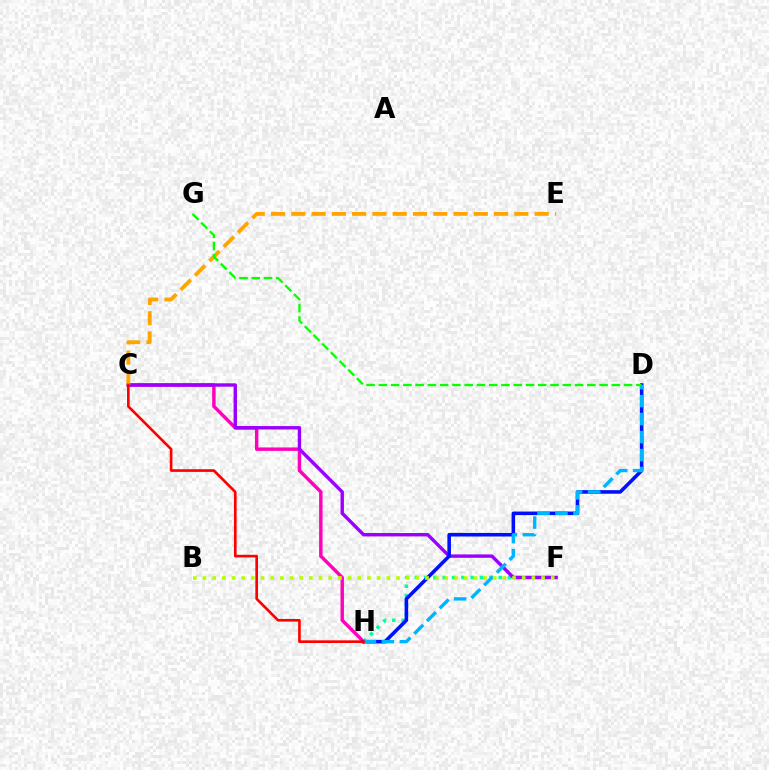{('C', 'H'): [{'color': '#ff00bd', 'line_style': 'solid', 'thickness': 2.48}, {'color': '#ff0000', 'line_style': 'solid', 'thickness': 1.91}], ('F', 'H'): [{'color': '#00ff9d', 'line_style': 'dotted', 'thickness': 2.53}], ('C', 'F'): [{'color': '#9b00ff', 'line_style': 'solid', 'thickness': 2.45}], ('D', 'H'): [{'color': '#0010ff', 'line_style': 'solid', 'thickness': 2.57}, {'color': '#00b5ff', 'line_style': 'dashed', 'thickness': 2.44}], ('C', 'E'): [{'color': '#ffa500', 'line_style': 'dashed', 'thickness': 2.75}], ('B', 'F'): [{'color': '#b3ff00', 'line_style': 'dotted', 'thickness': 2.63}], ('D', 'G'): [{'color': '#08ff00', 'line_style': 'dashed', 'thickness': 1.67}]}